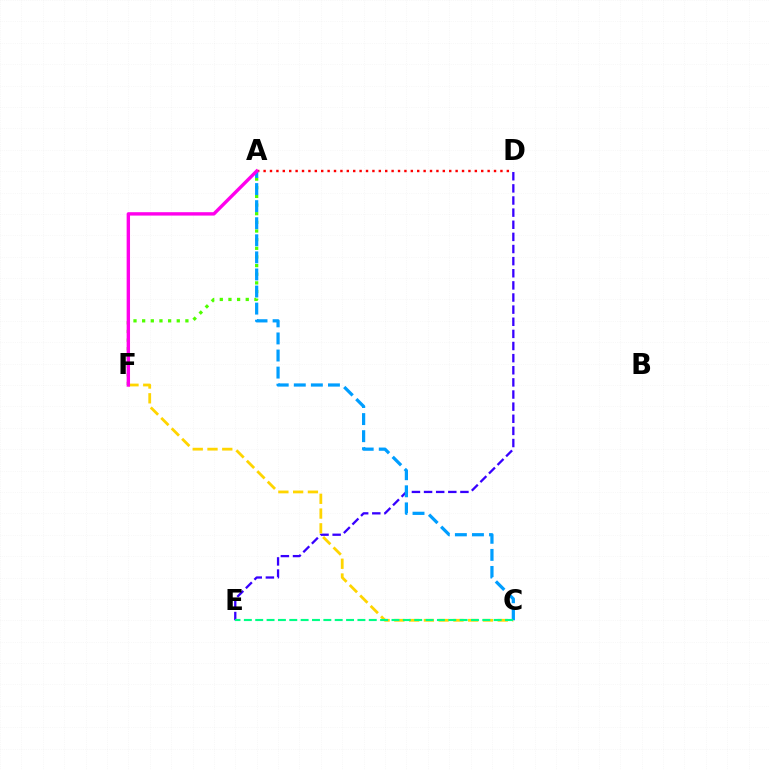{('A', 'D'): [{'color': '#ff0000', 'line_style': 'dotted', 'thickness': 1.74}], ('D', 'E'): [{'color': '#3700ff', 'line_style': 'dashed', 'thickness': 1.65}], ('C', 'F'): [{'color': '#ffd500', 'line_style': 'dashed', 'thickness': 2.01}], ('A', 'F'): [{'color': '#4fff00', 'line_style': 'dotted', 'thickness': 2.35}, {'color': '#ff00ed', 'line_style': 'solid', 'thickness': 2.44}], ('A', 'C'): [{'color': '#009eff', 'line_style': 'dashed', 'thickness': 2.32}], ('C', 'E'): [{'color': '#00ff86', 'line_style': 'dashed', 'thickness': 1.54}]}